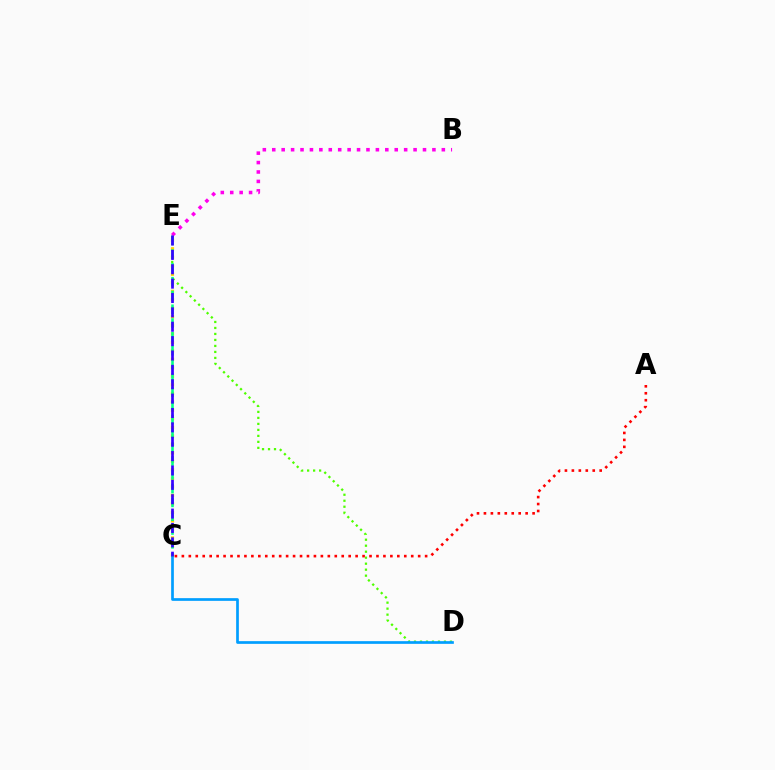{('D', 'E'): [{'color': '#4fff00', 'line_style': 'dotted', 'thickness': 1.63}], ('C', 'E'): [{'color': '#ffd500', 'line_style': 'dotted', 'thickness': 2.31}, {'color': '#00ff86', 'line_style': 'dashed', 'thickness': 1.87}, {'color': '#3700ff', 'line_style': 'dashed', 'thickness': 1.95}], ('C', 'D'): [{'color': '#009eff', 'line_style': 'solid', 'thickness': 1.94}], ('B', 'E'): [{'color': '#ff00ed', 'line_style': 'dotted', 'thickness': 2.56}], ('A', 'C'): [{'color': '#ff0000', 'line_style': 'dotted', 'thickness': 1.89}]}